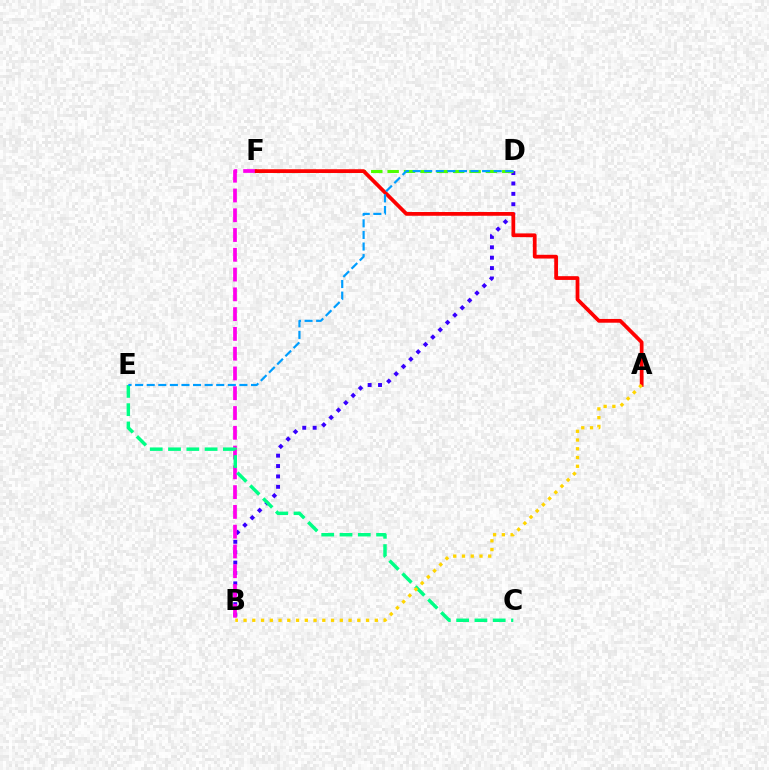{('B', 'D'): [{'color': '#3700ff', 'line_style': 'dotted', 'thickness': 2.82}], ('B', 'F'): [{'color': '#ff00ed', 'line_style': 'dashed', 'thickness': 2.69}], ('C', 'E'): [{'color': '#00ff86', 'line_style': 'dashed', 'thickness': 2.48}], ('D', 'F'): [{'color': '#4fff00', 'line_style': 'dashed', 'thickness': 2.22}], ('A', 'F'): [{'color': '#ff0000', 'line_style': 'solid', 'thickness': 2.7}], ('D', 'E'): [{'color': '#009eff', 'line_style': 'dashed', 'thickness': 1.57}], ('A', 'B'): [{'color': '#ffd500', 'line_style': 'dotted', 'thickness': 2.38}]}